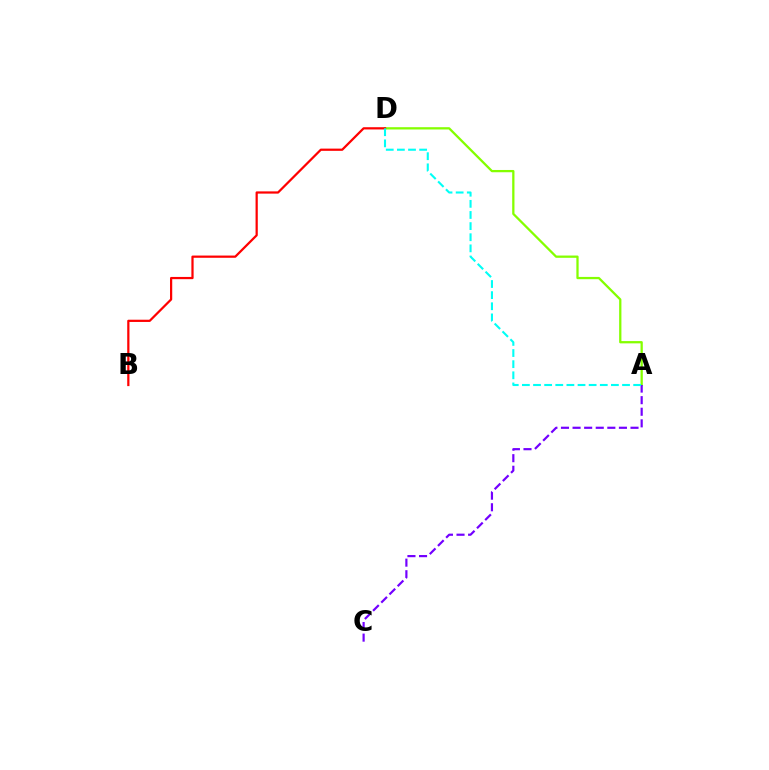{('A', 'D'): [{'color': '#84ff00', 'line_style': 'solid', 'thickness': 1.64}, {'color': '#00fff6', 'line_style': 'dashed', 'thickness': 1.51}], ('B', 'D'): [{'color': '#ff0000', 'line_style': 'solid', 'thickness': 1.61}], ('A', 'C'): [{'color': '#7200ff', 'line_style': 'dashed', 'thickness': 1.57}]}